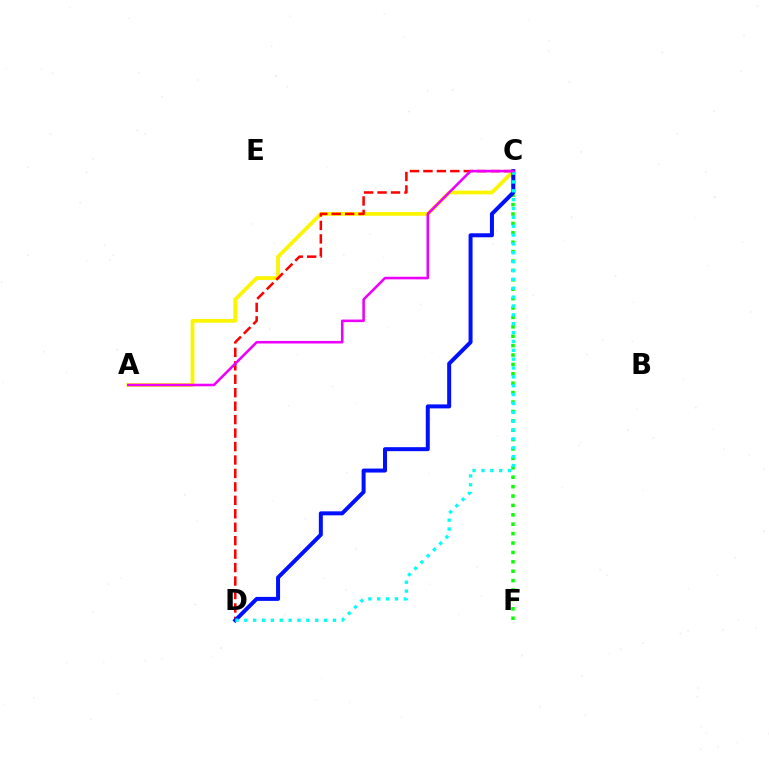{('A', 'C'): [{'color': '#fcf500', 'line_style': 'solid', 'thickness': 2.7}, {'color': '#ee00ff', 'line_style': 'solid', 'thickness': 1.85}], ('C', 'F'): [{'color': '#08ff00', 'line_style': 'dotted', 'thickness': 2.55}], ('C', 'D'): [{'color': '#ff0000', 'line_style': 'dashed', 'thickness': 1.83}, {'color': '#0010ff', 'line_style': 'solid', 'thickness': 2.87}, {'color': '#00fff6', 'line_style': 'dotted', 'thickness': 2.41}]}